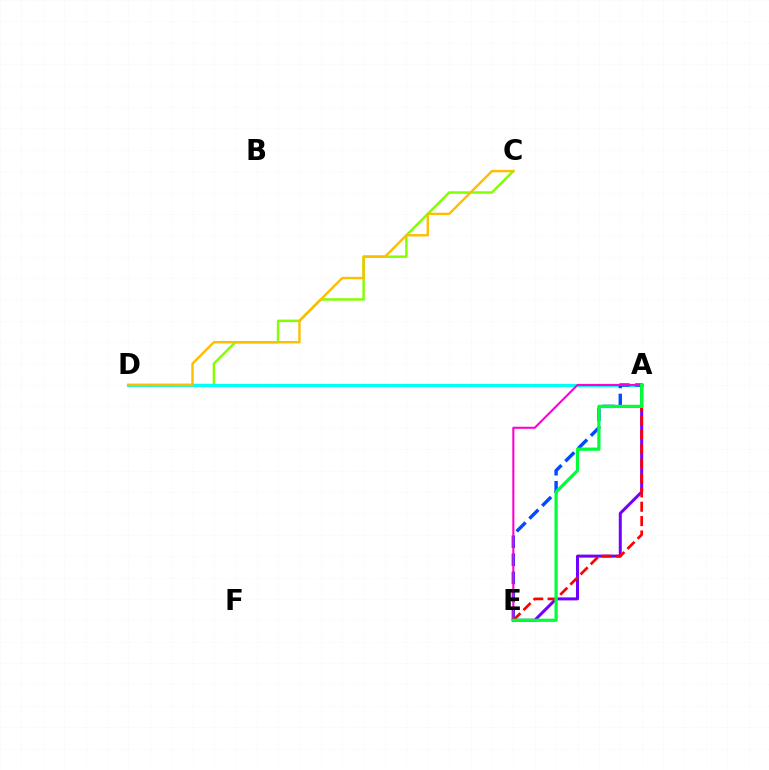{('C', 'D'): [{'color': '#84ff00', 'line_style': 'solid', 'thickness': 1.77}, {'color': '#ffbd00', 'line_style': 'solid', 'thickness': 1.73}], ('A', 'D'): [{'color': '#00fff6', 'line_style': 'solid', 'thickness': 2.28}], ('A', 'E'): [{'color': '#004bff', 'line_style': 'dashed', 'thickness': 2.45}, {'color': '#ff00cf', 'line_style': 'solid', 'thickness': 1.5}, {'color': '#7200ff', 'line_style': 'solid', 'thickness': 2.16}, {'color': '#ff0000', 'line_style': 'dashed', 'thickness': 1.95}, {'color': '#00ff39', 'line_style': 'solid', 'thickness': 2.33}]}